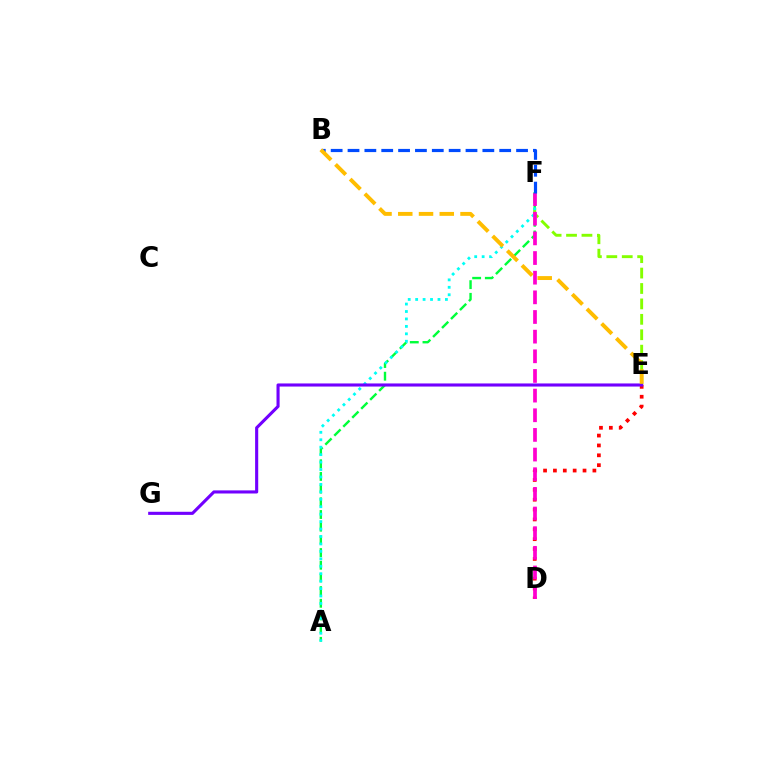{('A', 'F'): [{'color': '#00ff39', 'line_style': 'dashed', 'thickness': 1.72}, {'color': '#00fff6', 'line_style': 'dotted', 'thickness': 2.02}], ('E', 'F'): [{'color': '#84ff00', 'line_style': 'dashed', 'thickness': 2.09}], ('D', 'E'): [{'color': '#ff0000', 'line_style': 'dotted', 'thickness': 2.68}], ('D', 'F'): [{'color': '#ff00cf', 'line_style': 'dashed', 'thickness': 2.67}], ('E', 'G'): [{'color': '#7200ff', 'line_style': 'solid', 'thickness': 2.23}], ('B', 'F'): [{'color': '#004bff', 'line_style': 'dashed', 'thickness': 2.29}], ('B', 'E'): [{'color': '#ffbd00', 'line_style': 'dashed', 'thickness': 2.82}]}